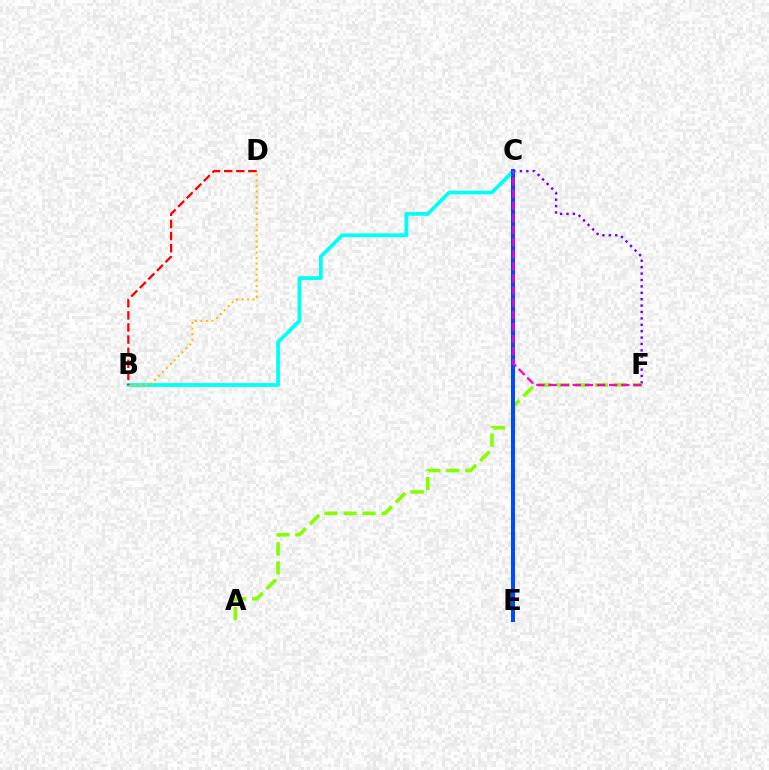{('C', 'E'): [{'color': '#00ff39', 'line_style': 'solid', 'thickness': 1.96}, {'color': '#004bff', 'line_style': 'solid', 'thickness': 2.91}], ('C', 'F'): [{'color': '#7200ff', 'line_style': 'dotted', 'thickness': 1.74}, {'color': '#ff00cf', 'line_style': 'dashed', 'thickness': 1.65}], ('A', 'F'): [{'color': '#84ff00', 'line_style': 'dashed', 'thickness': 2.58}], ('B', 'C'): [{'color': '#00fff6', 'line_style': 'solid', 'thickness': 2.71}], ('B', 'D'): [{'color': '#ffbd00', 'line_style': 'dotted', 'thickness': 1.51}, {'color': '#ff0000', 'line_style': 'dashed', 'thickness': 1.65}]}